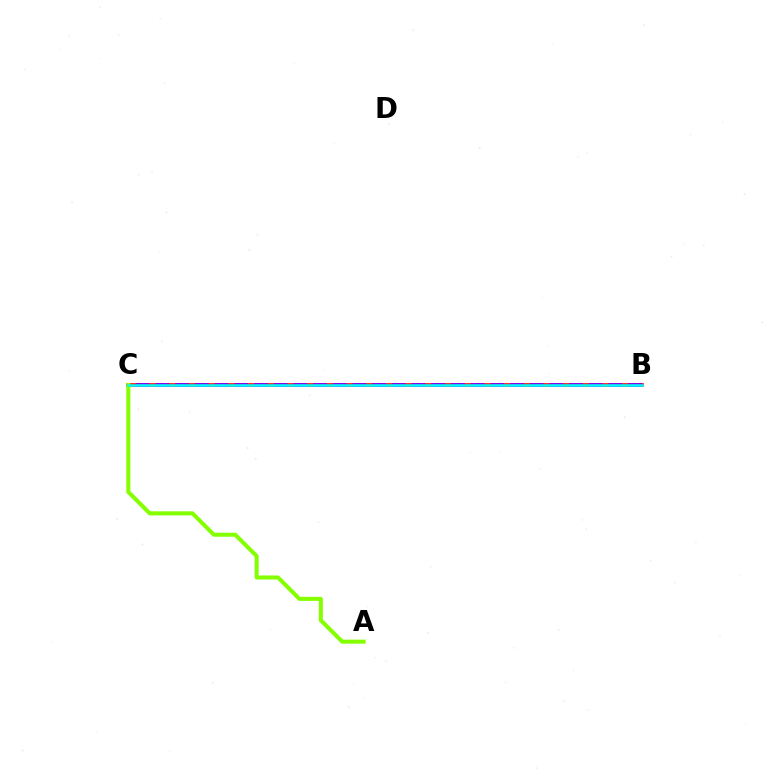{('B', 'C'): [{'color': '#ff0000', 'line_style': 'solid', 'thickness': 2.62}, {'color': '#7200ff', 'line_style': 'dashed', 'thickness': 2.68}, {'color': '#00fff6', 'line_style': 'solid', 'thickness': 1.83}], ('A', 'C'): [{'color': '#84ff00', 'line_style': 'solid', 'thickness': 2.91}]}